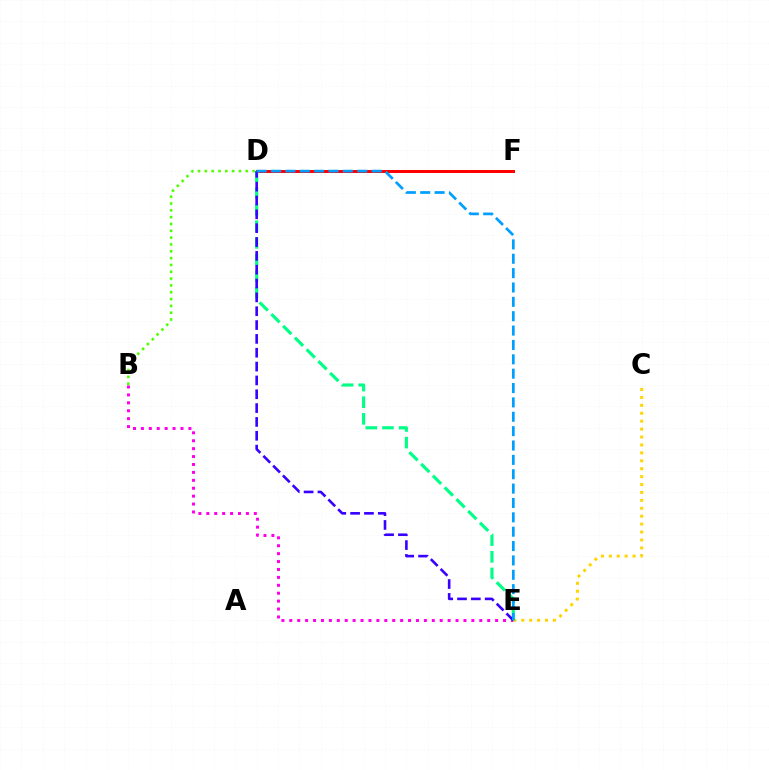{('B', 'D'): [{'color': '#4fff00', 'line_style': 'dotted', 'thickness': 1.85}], ('D', 'F'): [{'color': '#ff0000', 'line_style': 'solid', 'thickness': 2.15}], ('B', 'E'): [{'color': '#ff00ed', 'line_style': 'dotted', 'thickness': 2.15}], ('C', 'E'): [{'color': '#ffd500', 'line_style': 'dotted', 'thickness': 2.15}], ('D', 'E'): [{'color': '#00ff86', 'line_style': 'dashed', 'thickness': 2.26}, {'color': '#3700ff', 'line_style': 'dashed', 'thickness': 1.88}, {'color': '#009eff', 'line_style': 'dashed', 'thickness': 1.95}]}